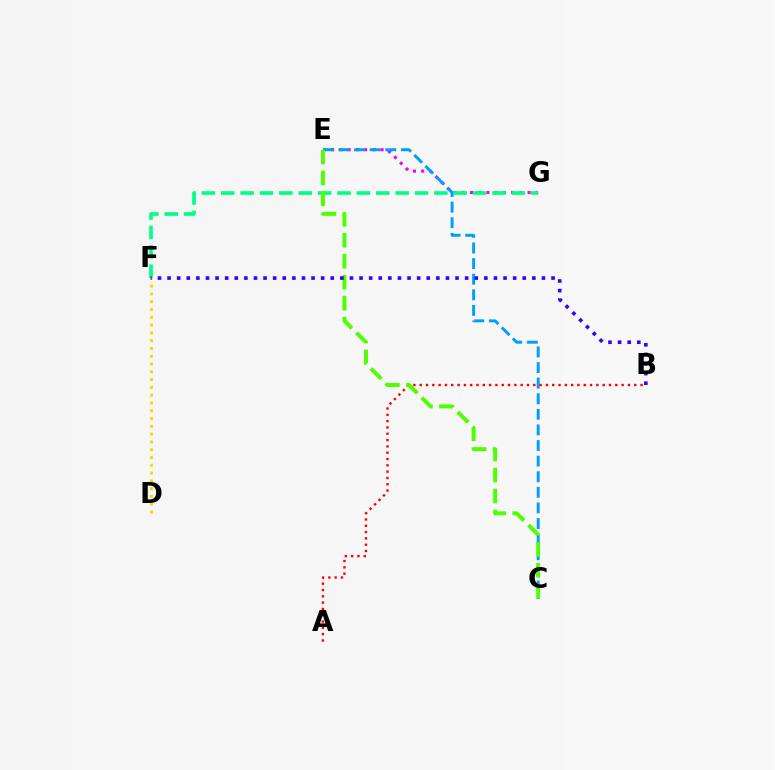{('E', 'G'): [{'color': '#ff00ed', 'line_style': 'dotted', 'thickness': 2.24}], ('C', 'E'): [{'color': '#009eff', 'line_style': 'dashed', 'thickness': 2.12}, {'color': '#4fff00', 'line_style': 'dashed', 'thickness': 2.85}], ('A', 'B'): [{'color': '#ff0000', 'line_style': 'dotted', 'thickness': 1.71}], ('D', 'F'): [{'color': '#ffd500', 'line_style': 'dotted', 'thickness': 2.12}], ('F', 'G'): [{'color': '#00ff86', 'line_style': 'dashed', 'thickness': 2.63}], ('B', 'F'): [{'color': '#3700ff', 'line_style': 'dotted', 'thickness': 2.61}]}